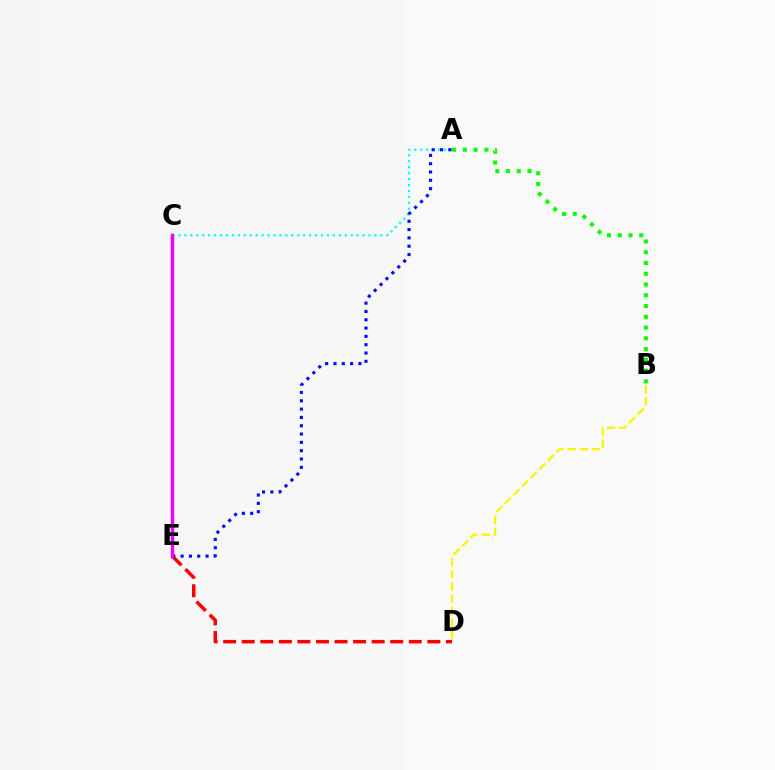{('B', 'D'): [{'color': '#fcf500', 'line_style': 'dashed', 'thickness': 1.65}], ('A', 'B'): [{'color': '#08ff00', 'line_style': 'dotted', 'thickness': 2.92}], ('D', 'E'): [{'color': '#ff0000', 'line_style': 'dashed', 'thickness': 2.52}], ('A', 'C'): [{'color': '#00fff6', 'line_style': 'dotted', 'thickness': 1.61}], ('A', 'E'): [{'color': '#0010ff', 'line_style': 'dotted', 'thickness': 2.26}], ('C', 'E'): [{'color': '#ee00ff', 'line_style': 'solid', 'thickness': 2.45}]}